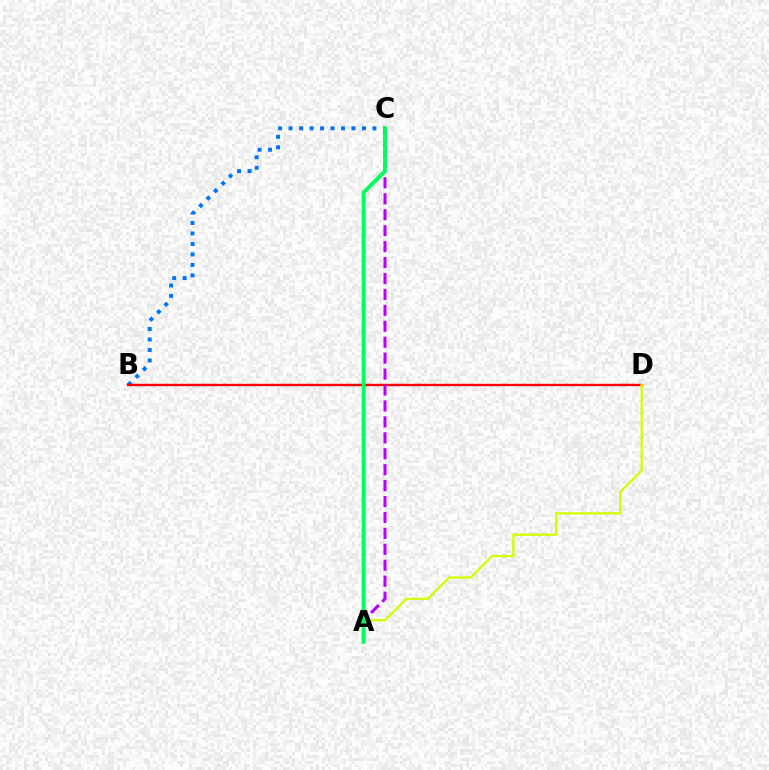{('B', 'C'): [{'color': '#0074ff', 'line_style': 'dotted', 'thickness': 2.85}], ('B', 'D'): [{'color': '#ff0000', 'line_style': 'solid', 'thickness': 1.73}], ('A', 'D'): [{'color': '#d1ff00', 'line_style': 'solid', 'thickness': 1.65}], ('A', 'C'): [{'color': '#b900ff', 'line_style': 'dashed', 'thickness': 2.16}, {'color': '#00ff5c', 'line_style': 'solid', 'thickness': 2.81}]}